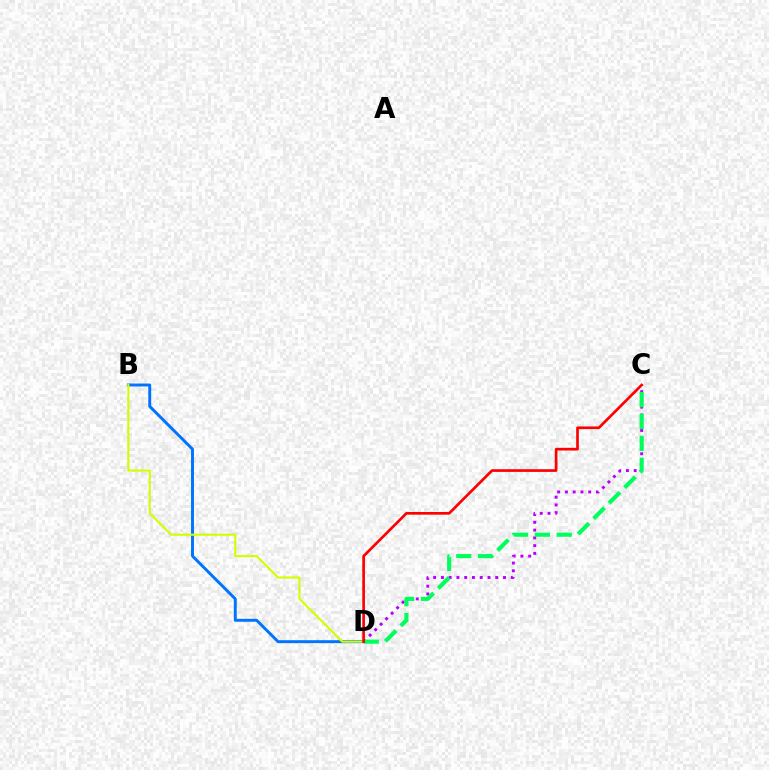{('B', 'D'): [{'color': '#0074ff', 'line_style': 'solid', 'thickness': 2.12}, {'color': '#d1ff00', 'line_style': 'solid', 'thickness': 1.52}], ('C', 'D'): [{'color': '#b900ff', 'line_style': 'dotted', 'thickness': 2.11}, {'color': '#00ff5c', 'line_style': 'dashed', 'thickness': 2.97}, {'color': '#ff0000', 'line_style': 'solid', 'thickness': 1.93}]}